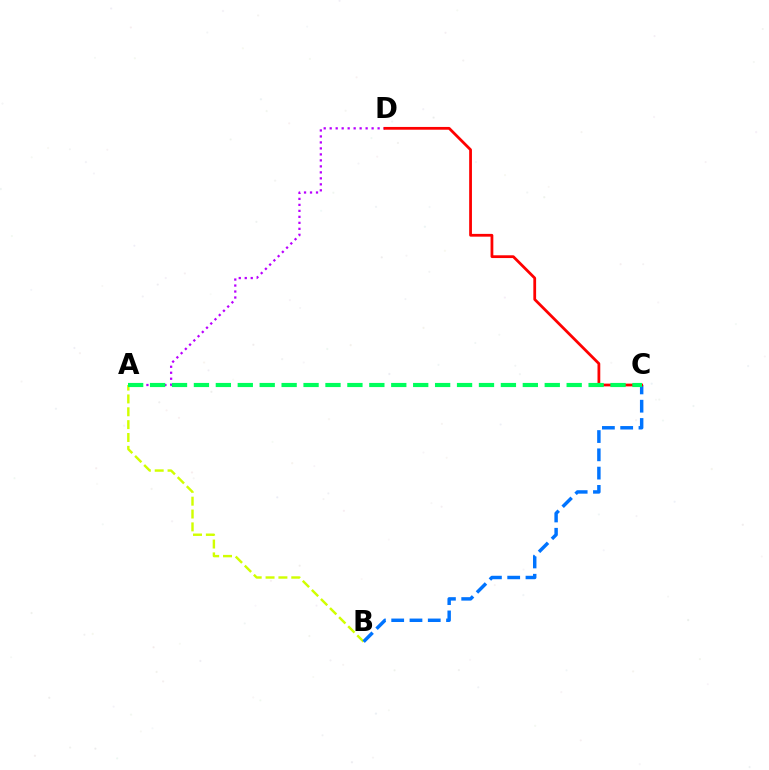{('A', 'B'): [{'color': '#d1ff00', 'line_style': 'dashed', 'thickness': 1.75}], ('A', 'D'): [{'color': '#b900ff', 'line_style': 'dotted', 'thickness': 1.63}], ('B', 'C'): [{'color': '#0074ff', 'line_style': 'dashed', 'thickness': 2.48}], ('C', 'D'): [{'color': '#ff0000', 'line_style': 'solid', 'thickness': 2.0}], ('A', 'C'): [{'color': '#00ff5c', 'line_style': 'dashed', 'thickness': 2.98}]}